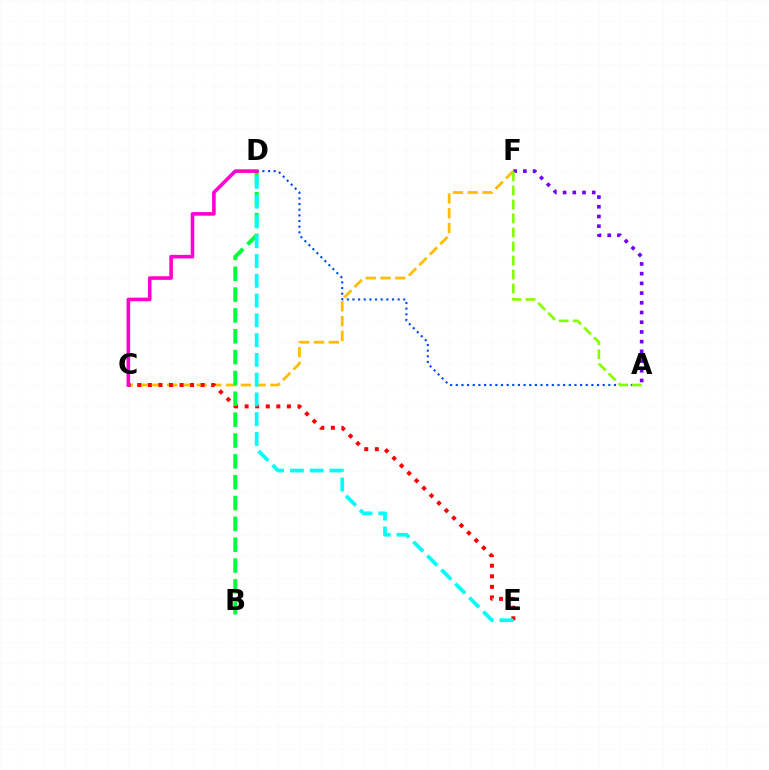{('C', 'F'): [{'color': '#ffbd00', 'line_style': 'dashed', 'thickness': 2.01}], ('C', 'E'): [{'color': '#ff0000', 'line_style': 'dotted', 'thickness': 2.87}], ('B', 'D'): [{'color': '#00ff39', 'line_style': 'dashed', 'thickness': 2.83}], ('A', 'D'): [{'color': '#004bff', 'line_style': 'dotted', 'thickness': 1.54}], ('D', 'E'): [{'color': '#00fff6', 'line_style': 'dashed', 'thickness': 2.69}], ('A', 'F'): [{'color': '#7200ff', 'line_style': 'dotted', 'thickness': 2.64}, {'color': '#84ff00', 'line_style': 'dashed', 'thickness': 1.9}], ('C', 'D'): [{'color': '#ff00cf', 'line_style': 'solid', 'thickness': 2.59}]}